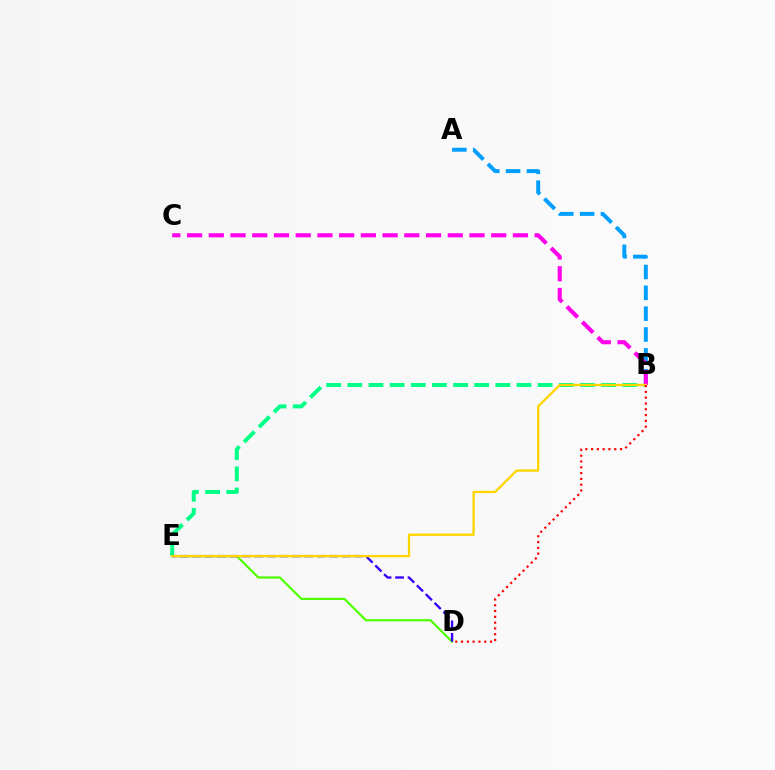{('A', 'B'): [{'color': '#009eff', 'line_style': 'dashed', 'thickness': 2.83}], ('D', 'E'): [{'color': '#4fff00', 'line_style': 'solid', 'thickness': 1.59}, {'color': '#3700ff', 'line_style': 'dashed', 'thickness': 1.69}], ('B', 'E'): [{'color': '#00ff86', 'line_style': 'dashed', 'thickness': 2.87}, {'color': '#ffd500', 'line_style': 'solid', 'thickness': 1.68}], ('B', 'C'): [{'color': '#ff00ed', 'line_style': 'dashed', 'thickness': 2.95}], ('B', 'D'): [{'color': '#ff0000', 'line_style': 'dotted', 'thickness': 1.57}]}